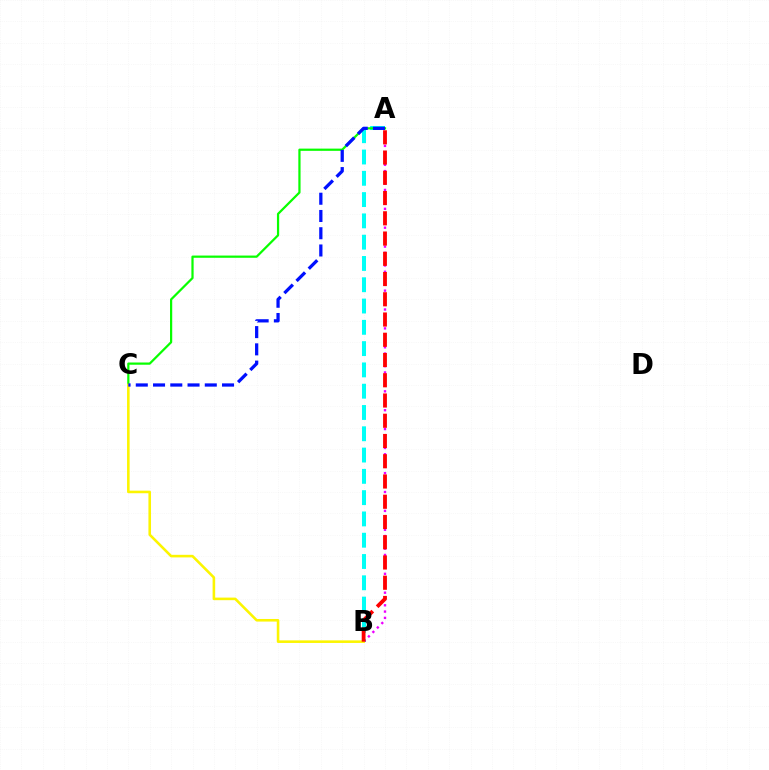{('A', 'B'): [{'color': '#00fff6', 'line_style': 'dashed', 'thickness': 2.89}, {'color': '#ee00ff', 'line_style': 'dotted', 'thickness': 1.71}, {'color': '#ff0000', 'line_style': 'dashed', 'thickness': 2.75}], ('A', 'C'): [{'color': '#08ff00', 'line_style': 'solid', 'thickness': 1.6}, {'color': '#0010ff', 'line_style': 'dashed', 'thickness': 2.34}], ('B', 'C'): [{'color': '#fcf500', 'line_style': 'solid', 'thickness': 1.86}]}